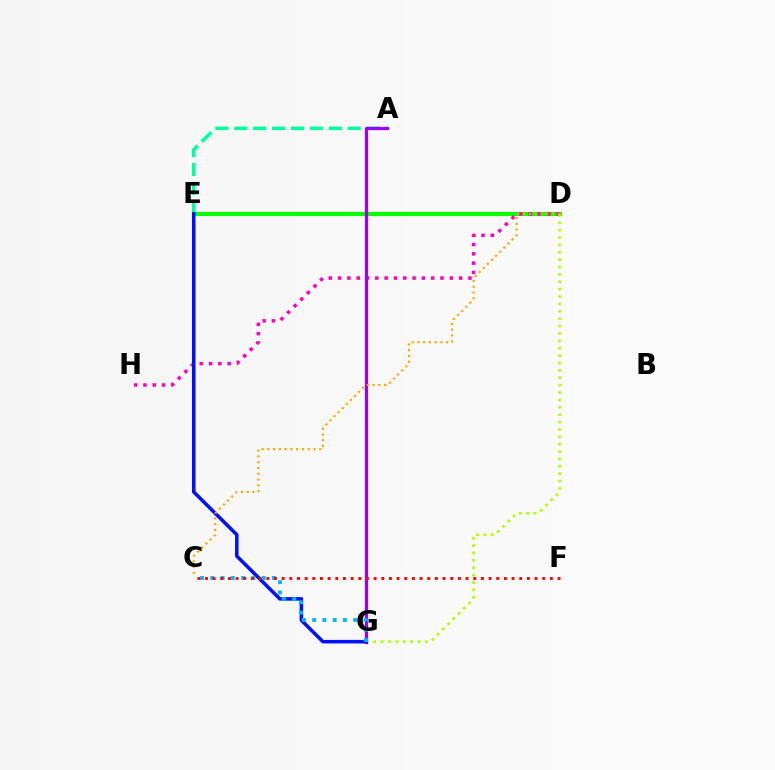{('D', 'E'): [{'color': '#08ff00', 'line_style': 'solid', 'thickness': 2.97}], ('D', 'H'): [{'color': '#ff00bd', 'line_style': 'dotted', 'thickness': 2.53}], ('D', 'G'): [{'color': '#b3ff00', 'line_style': 'dotted', 'thickness': 2.01}], ('A', 'E'): [{'color': '#00ff9d', 'line_style': 'dashed', 'thickness': 2.57}], ('A', 'G'): [{'color': '#9b00ff', 'line_style': 'solid', 'thickness': 2.31}], ('E', 'G'): [{'color': '#0010ff', 'line_style': 'solid', 'thickness': 2.55}], ('C', 'G'): [{'color': '#00b5ff', 'line_style': 'dotted', 'thickness': 2.79}], ('C', 'D'): [{'color': '#ffa500', 'line_style': 'dotted', 'thickness': 1.57}], ('C', 'F'): [{'color': '#ff0000', 'line_style': 'dotted', 'thickness': 2.08}]}